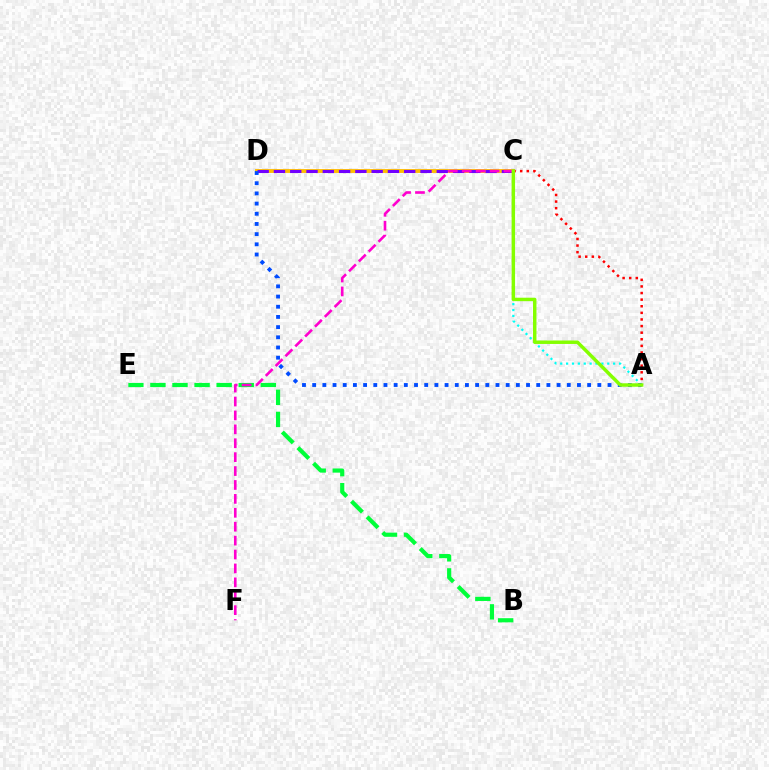{('C', 'D'): [{'color': '#ffbd00', 'line_style': 'solid', 'thickness': 2.78}, {'color': '#7200ff', 'line_style': 'dashed', 'thickness': 2.21}], ('B', 'E'): [{'color': '#00ff39', 'line_style': 'dashed', 'thickness': 3.0}], ('A', 'C'): [{'color': '#00fff6', 'line_style': 'dotted', 'thickness': 1.6}, {'color': '#ff0000', 'line_style': 'dotted', 'thickness': 1.8}, {'color': '#84ff00', 'line_style': 'solid', 'thickness': 2.49}], ('A', 'D'): [{'color': '#004bff', 'line_style': 'dotted', 'thickness': 2.77}], ('C', 'F'): [{'color': '#ff00cf', 'line_style': 'dashed', 'thickness': 1.89}]}